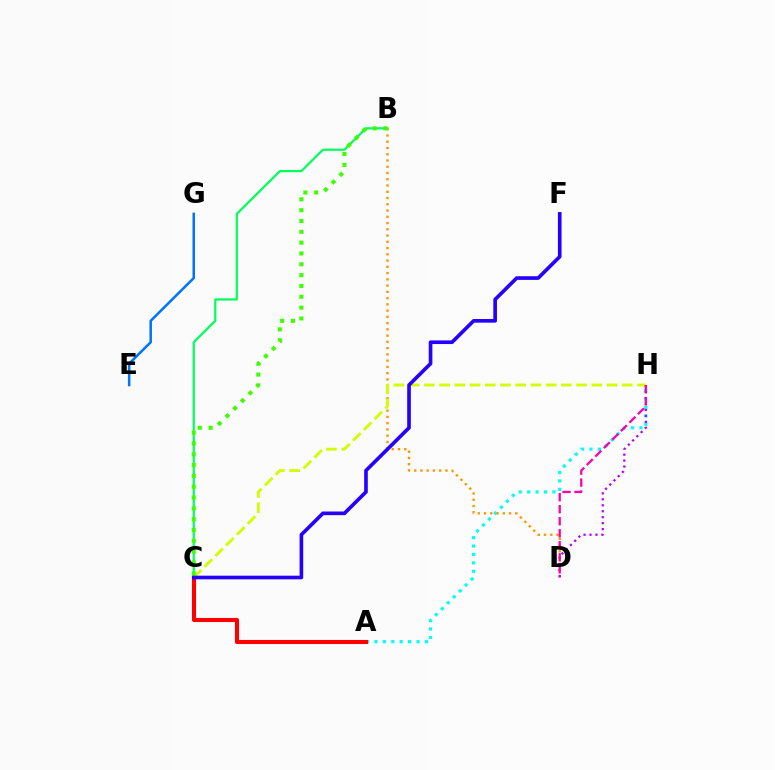{('A', 'H'): [{'color': '#00fff6', 'line_style': 'dotted', 'thickness': 2.28}], ('B', 'D'): [{'color': '#ff9400', 'line_style': 'dotted', 'thickness': 1.7}], ('C', 'H'): [{'color': '#d1ff00', 'line_style': 'dashed', 'thickness': 2.07}], ('B', 'C'): [{'color': '#00ff5c', 'line_style': 'solid', 'thickness': 1.59}, {'color': '#3dff00', 'line_style': 'dotted', 'thickness': 2.94}], ('E', 'G'): [{'color': '#0074ff', 'line_style': 'solid', 'thickness': 1.82}], ('D', 'H'): [{'color': '#b900ff', 'line_style': 'dotted', 'thickness': 1.62}, {'color': '#ff00ac', 'line_style': 'dashed', 'thickness': 1.63}], ('A', 'C'): [{'color': '#ff0000', 'line_style': 'solid', 'thickness': 2.92}], ('C', 'F'): [{'color': '#2500ff', 'line_style': 'solid', 'thickness': 2.62}]}